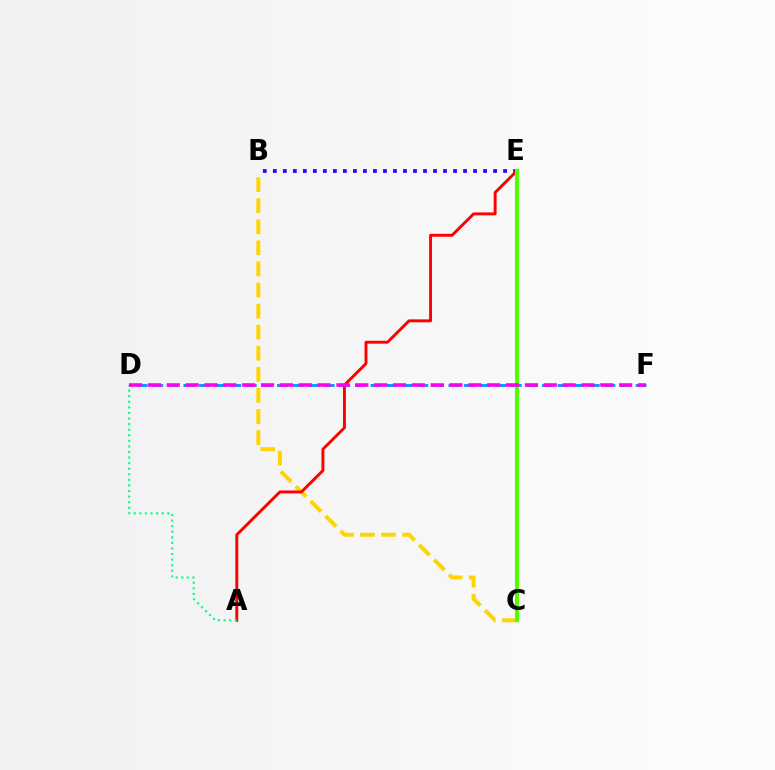{('B', 'C'): [{'color': '#ffd500', 'line_style': 'dashed', 'thickness': 2.86}], ('B', 'E'): [{'color': '#3700ff', 'line_style': 'dotted', 'thickness': 2.72}], ('A', 'E'): [{'color': '#ff0000', 'line_style': 'solid', 'thickness': 2.1}], ('D', 'F'): [{'color': '#009eff', 'line_style': 'dashed', 'thickness': 2.12}, {'color': '#ff00ed', 'line_style': 'dashed', 'thickness': 2.56}], ('C', 'E'): [{'color': '#4fff00', 'line_style': 'solid', 'thickness': 2.93}], ('A', 'D'): [{'color': '#00ff86', 'line_style': 'dotted', 'thickness': 1.52}]}